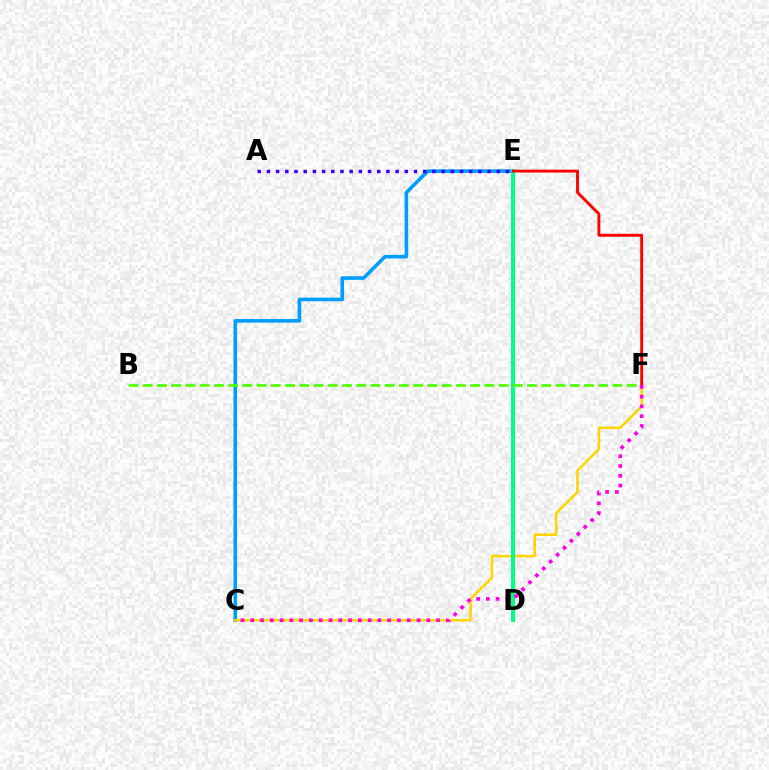{('C', 'E'): [{'color': '#009eff', 'line_style': 'solid', 'thickness': 2.59}], ('C', 'F'): [{'color': '#ffd500', 'line_style': 'solid', 'thickness': 1.82}, {'color': '#ff00ed', 'line_style': 'dotted', 'thickness': 2.66}], ('D', 'E'): [{'color': '#00ff86', 'line_style': 'solid', 'thickness': 2.91}], ('A', 'E'): [{'color': '#3700ff', 'line_style': 'dotted', 'thickness': 2.5}], ('B', 'F'): [{'color': '#4fff00', 'line_style': 'dashed', 'thickness': 1.93}], ('E', 'F'): [{'color': '#ff0000', 'line_style': 'solid', 'thickness': 2.07}]}